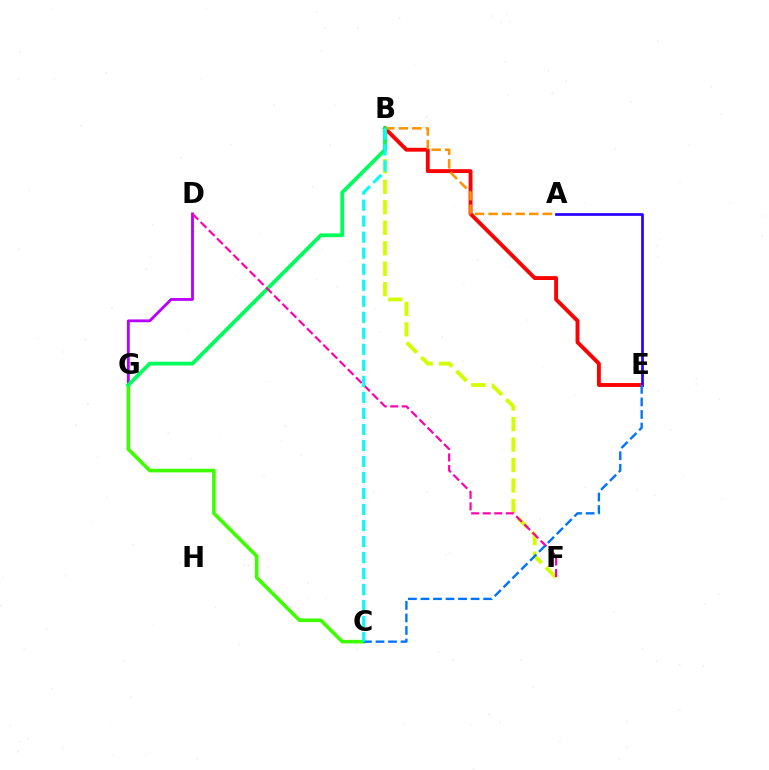{('B', 'E'): [{'color': '#ff0000', 'line_style': 'solid', 'thickness': 2.79}], ('D', 'G'): [{'color': '#b900ff', 'line_style': 'solid', 'thickness': 2.03}], ('B', 'F'): [{'color': '#d1ff00', 'line_style': 'dashed', 'thickness': 2.79}], ('A', 'B'): [{'color': '#ff9400', 'line_style': 'dashed', 'thickness': 1.84}], ('C', 'G'): [{'color': '#3dff00', 'line_style': 'solid', 'thickness': 2.6}], ('A', 'E'): [{'color': '#2500ff', 'line_style': 'solid', 'thickness': 1.95}], ('B', 'G'): [{'color': '#00ff5c', 'line_style': 'solid', 'thickness': 2.74}], ('D', 'F'): [{'color': '#ff00ac', 'line_style': 'dashed', 'thickness': 1.57}], ('C', 'E'): [{'color': '#0074ff', 'line_style': 'dashed', 'thickness': 1.7}], ('B', 'C'): [{'color': '#00fff6', 'line_style': 'dashed', 'thickness': 2.18}]}